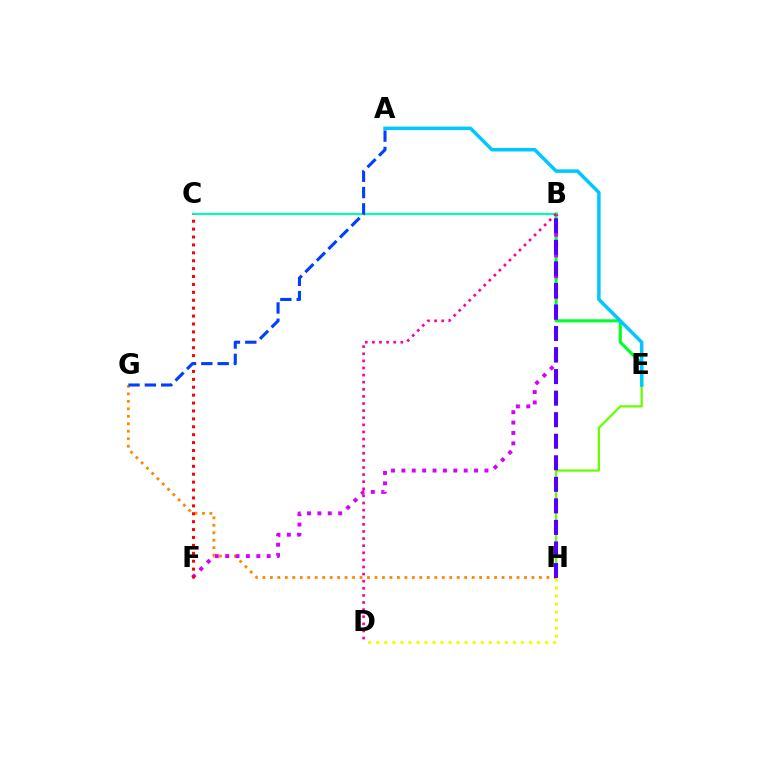{('G', 'H'): [{'color': '#ff8800', 'line_style': 'dotted', 'thickness': 2.03}], ('B', 'E'): [{'color': '#00ff27', 'line_style': 'solid', 'thickness': 2.23}], ('B', 'F'): [{'color': '#d600ff', 'line_style': 'dotted', 'thickness': 2.82}], ('B', 'C'): [{'color': '#00ffaf', 'line_style': 'solid', 'thickness': 1.52}], ('E', 'H'): [{'color': '#66ff00', 'line_style': 'solid', 'thickness': 1.62}], ('C', 'F'): [{'color': '#ff0000', 'line_style': 'dotted', 'thickness': 2.15}], ('B', 'H'): [{'color': '#4f00ff', 'line_style': 'dashed', 'thickness': 2.93}], ('B', 'D'): [{'color': '#ff00a0', 'line_style': 'dotted', 'thickness': 1.93}], ('D', 'H'): [{'color': '#eeff00', 'line_style': 'dotted', 'thickness': 2.19}], ('A', 'G'): [{'color': '#003fff', 'line_style': 'dashed', 'thickness': 2.22}], ('A', 'E'): [{'color': '#00c7ff', 'line_style': 'solid', 'thickness': 2.52}]}